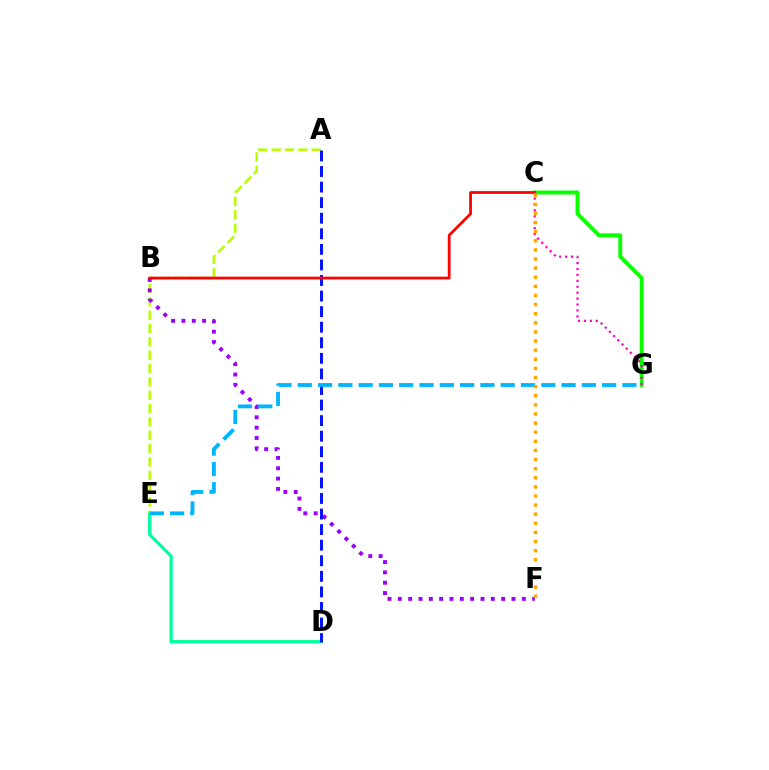{('D', 'E'): [{'color': '#00ff9d', 'line_style': 'solid', 'thickness': 2.35}], ('A', 'E'): [{'color': '#b3ff00', 'line_style': 'dashed', 'thickness': 1.81}], ('B', 'F'): [{'color': '#9b00ff', 'line_style': 'dotted', 'thickness': 2.81}], ('C', 'G'): [{'color': '#08ff00', 'line_style': 'solid', 'thickness': 2.81}, {'color': '#ff00bd', 'line_style': 'dotted', 'thickness': 1.61}], ('A', 'D'): [{'color': '#0010ff', 'line_style': 'dashed', 'thickness': 2.12}], ('E', 'G'): [{'color': '#00b5ff', 'line_style': 'dashed', 'thickness': 2.76}], ('B', 'C'): [{'color': '#ff0000', 'line_style': 'solid', 'thickness': 1.99}], ('C', 'F'): [{'color': '#ffa500', 'line_style': 'dotted', 'thickness': 2.48}]}